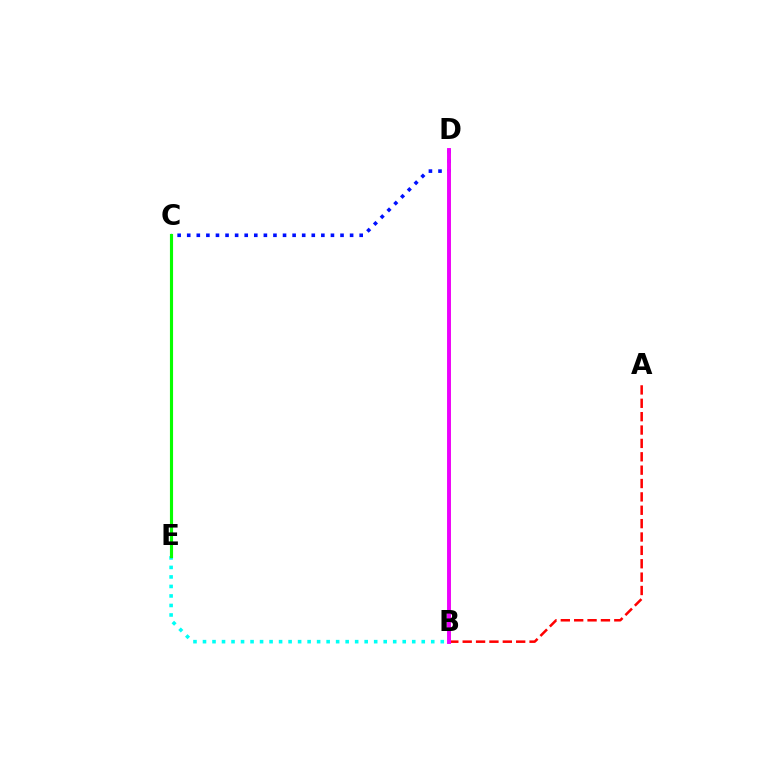{('B', 'E'): [{'color': '#00fff6', 'line_style': 'dotted', 'thickness': 2.58}], ('B', 'D'): [{'color': '#fcf500', 'line_style': 'solid', 'thickness': 1.98}, {'color': '#ee00ff', 'line_style': 'solid', 'thickness': 2.81}], ('A', 'B'): [{'color': '#ff0000', 'line_style': 'dashed', 'thickness': 1.82}], ('C', 'D'): [{'color': '#0010ff', 'line_style': 'dotted', 'thickness': 2.6}], ('C', 'E'): [{'color': '#08ff00', 'line_style': 'solid', 'thickness': 2.26}]}